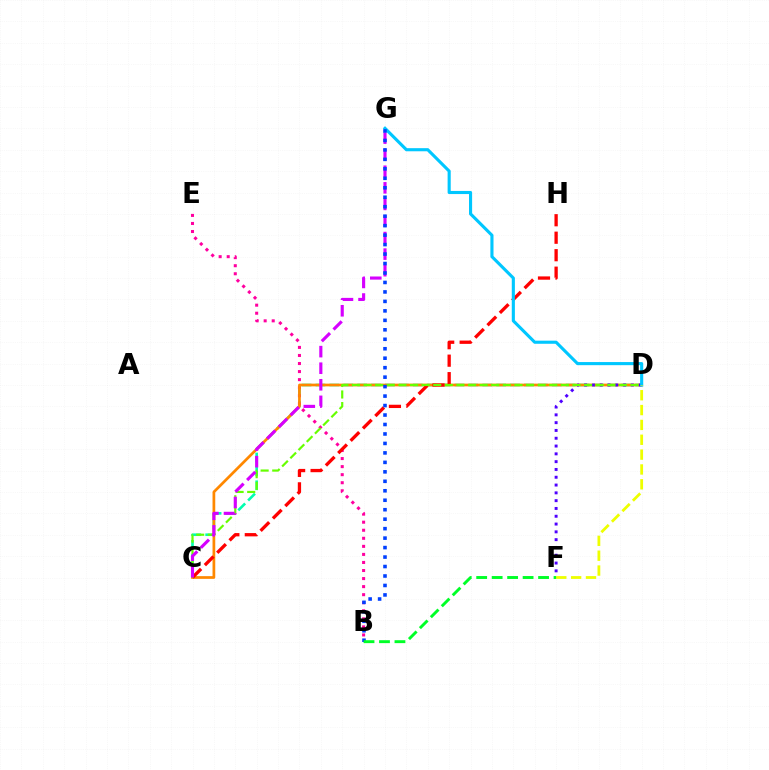{('C', 'D'): [{'color': '#00ffaf', 'line_style': 'dashed', 'thickness': 1.89}, {'color': '#ff8800', 'line_style': 'solid', 'thickness': 1.96}, {'color': '#66ff00', 'line_style': 'dashed', 'thickness': 1.58}], ('B', 'E'): [{'color': '#ff00a0', 'line_style': 'dotted', 'thickness': 2.19}], ('D', 'F'): [{'color': '#4f00ff', 'line_style': 'dotted', 'thickness': 2.12}, {'color': '#eeff00', 'line_style': 'dashed', 'thickness': 2.02}], ('C', 'H'): [{'color': '#ff0000', 'line_style': 'dashed', 'thickness': 2.38}], ('D', 'G'): [{'color': '#00c7ff', 'line_style': 'solid', 'thickness': 2.24}], ('C', 'G'): [{'color': '#d600ff', 'line_style': 'dashed', 'thickness': 2.25}], ('B', 'G'): [{'color': '#003fff', 'line_style': 'dotted', 'thickness': 2.57}], ('B', 'F'): [{'color': '#00ff27', 'line_style': 'dashed', 'thickness': 2.1}]}